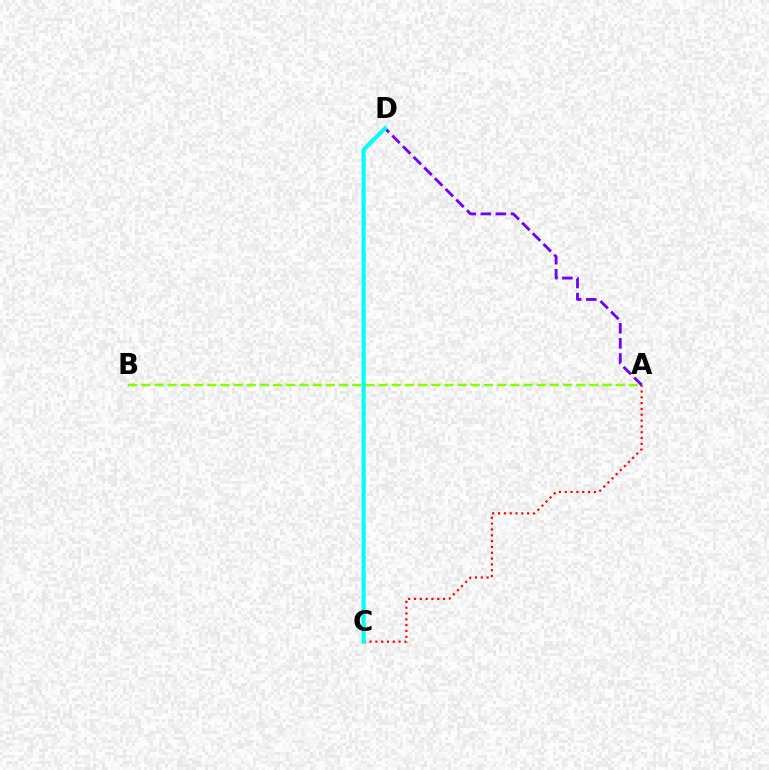{('A', 'D'): [{'color': '#7200ff', 'line_style': 'dashed', 'thickness': 2.05}], ('A', 'C'): [{'color': '#ff0000', 'line_style': 'dotted', 'thickness': 1.58}], ('A', 'B'): [{'color': '#84ff00', 'line_style': 'dashed', 'thickness': 1.79}], ('C', 'D'): [{'color': '#00fff6', 'line_style': 'solid', 'thickness': 2.97}]}